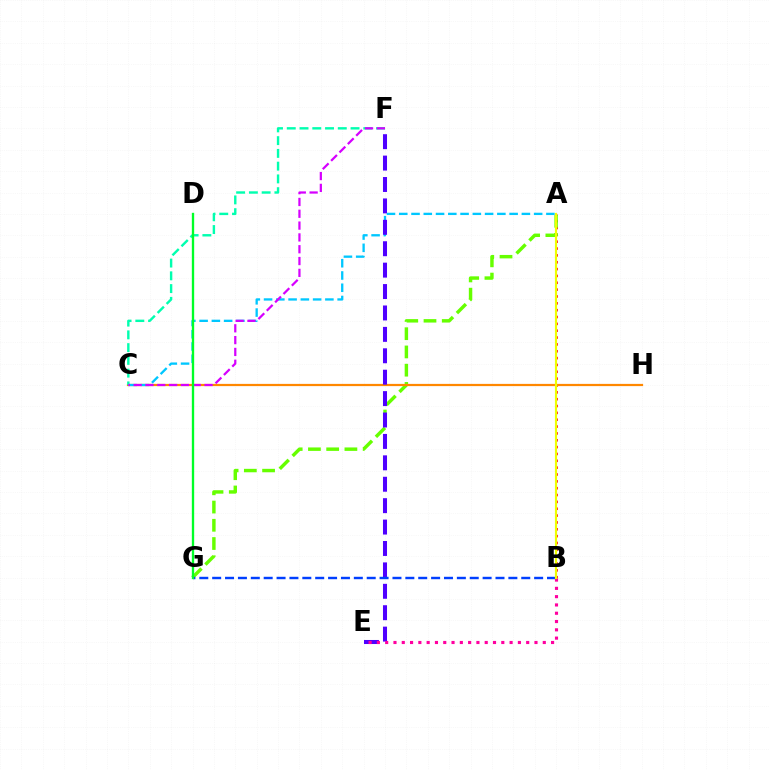{('A', 'B'): [{'color': '#ff0000', 'line_style': 'dotted', 'thickness': 1.86}, {'color': '#eeff00', 'line_style': 'solid', 'thickness': 1.55}], ('A', 'G'): [{'color': '#66ff00', 'line_style': 'dashed', 'thickness': 2.48}], ('C', 'H'): [{'color': '#ff8800', 'line_style': 'solid', 'thickness': 1.6}], ('C', 'F'): [{'color': '#00ffaf', 'line_style': 'dashed', 'thickness': 1.73}, {'color': '#d600ff', 'line_style': 'dashed', 'thickness': 1.61}], ('A', 'C'): [{'color': '#00c7ff', 'line_style': 'dashed', 'thickness': 1.67}], ('E', 'F'): [{'color': '#4f00ff', 'line_style': 'dashed', 'thickness': 2.91}], ('B', 'G'): [{'color': '#003fff', 'line_style': 'dashed', 'thickness': 1.75}], ('B', 'E'): [{'color': '#ff00a0', 'line_style': 'dotted', 'thickness': 2.25}], ('D', 'G'): [{'color': '#00ff27', 'line_style': 'solid', 'thickness': 1.68}]}